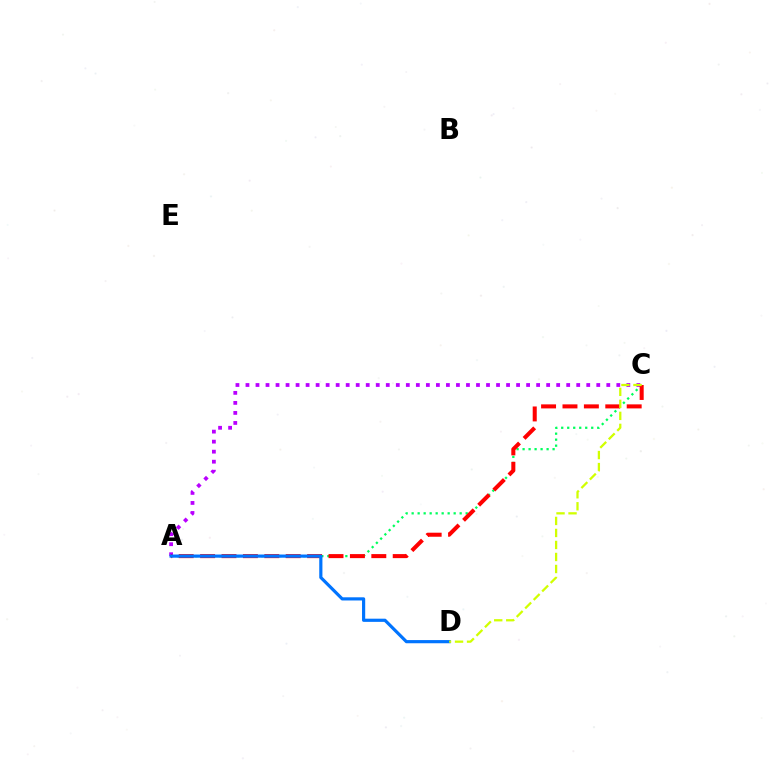{('A', 'C'): [{'color': '#b900ff', 'line_style': 'dotted', 'thickness': 2.72}, {'color': '#00ff5c', 'line_style': 'dotted', 'thickness': 1.63}, {'color': '#ff0000', 'line_style': 'dashed', 'thickness': 2.91}], ('A', 'D'): [{'color': '#0074ff', 'line_style': 'solid', 'thickness': 2.29}], ('C', 'D'): [{'color': '#d1ff00', 'line_style': 'dashed', 'thickness': 1.63}]}